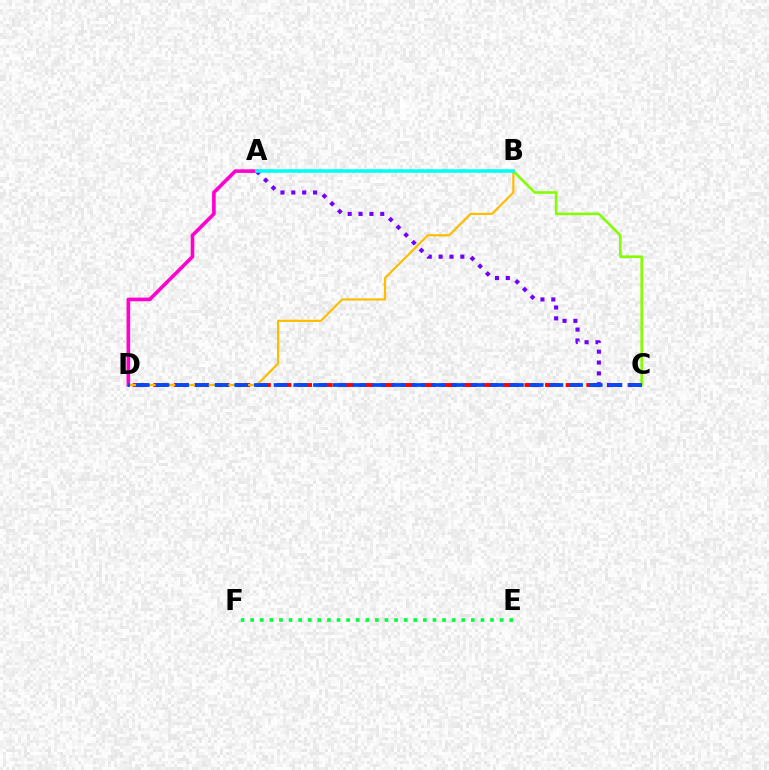{('C', 'D'): [{'color': '#ff0000', 'line_style': 'dashed', 'thickness': 2.8}, {'color': '#004bff', 'line_style': 'dashed', 'thickness': 2.68}], ('B', 'D'): [{'color': '#ffbd00', 'line_style': 'solid', 'thickness': 1.58}], ('A', 'C'): [{'color': '#7200ff', 'line_style': 'dotted', 'thickness': 2.95}], ('B', 'C'): [{'color': '#84ff00', 'line_style': 'solid', 'thickness': 1.87}], ('A', 'D'): [{'color': '#ff00cf', 'line_style': 'solid', 'thickness': 2.6}], ('E', 'F'): [{'color': '#00ff39', 'line_style': 'dotted', 'thickness': 2.61}], ('A', 'B'): [{'color': '#00fff6', 'line_style': 'solid', 'thickness': 2.56}]}